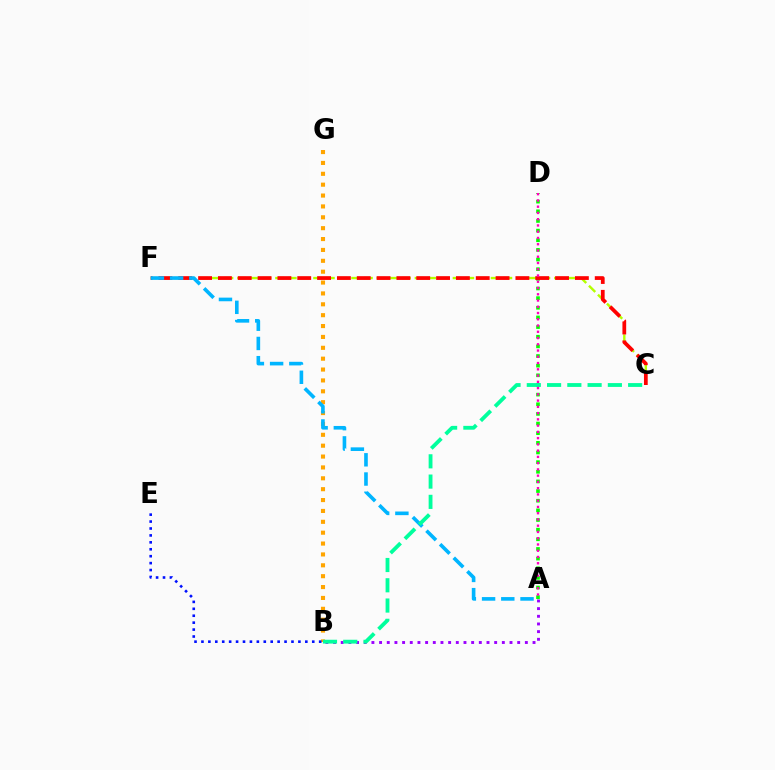{('C', 'F'): [{'color': '#b3ff00', 'line_style': 'dashed', 'thickness': 1.72}, {'color': '#ff0000', 'line_style': 'dashed', 'thickness': 2.69}], ('A', 'D'): [{'color': '#08ff00', 'line_style': 'dotted', 'thickness': 2.62}, {'color': '#ff00bd', 'line_style': 'dotted', 'thickness': 1.7}], ('A', 'B'): [{'color': '#9b00ff', 'line_style': 'dotted', 'thickness': 2.08}], ('B', 'G'): [{'color': '#ffa500', 'line_style': 'dotted', 'thickness': 2.95}], ('B', 'E'): [{'color': '#0010ff', 'line_style': 'dotted', 'thickness': 1.88}], ('A', 'F'): [{'color': '#00b5ff', 'line_style': 'dashed', 'thickness': 2.61}], ('B', 'C'): [{'color': '#00ff9d', 'line_style': 'dashed', 'thickness': 2.75}]}